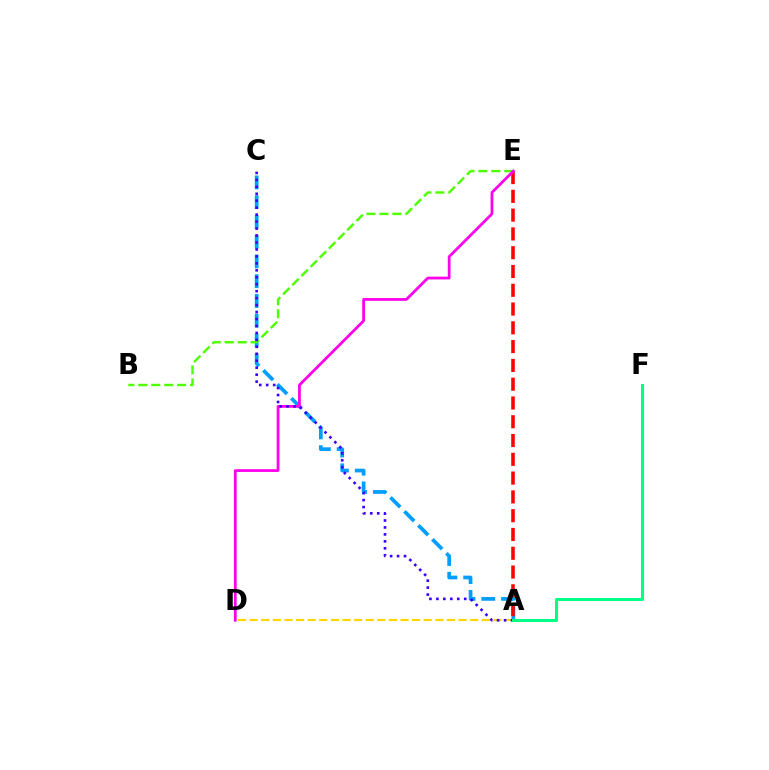{('A', 'C'): [{'color': '#009eff', 'line_style': 'dashed', 'thickness': 2.68}, {'color': '#3700ff', 'line_style': 'dotted', 'thickness': 1.89}], ('A', 'D'): [{'color': '#ffd500', 'line_style': 'dashed', 'thickness': 1.58}], ('A', 'E'): [{'color': '#ff0000', 'line_style': 'dashed', 'thickness': 2.55}], ('B', 'E'): [{'color': '#4fff00', 'line_style': 'dashed', 'thickness': 1.76}], ('D', 'E'): [{'color': '#ff00ed', 'line_style': 'solid', 'thickness': 1.99}], ('A', 'F'): [{'color': '#00ff86', 'line_style': 'solid', 'thickness': 2.18}]}